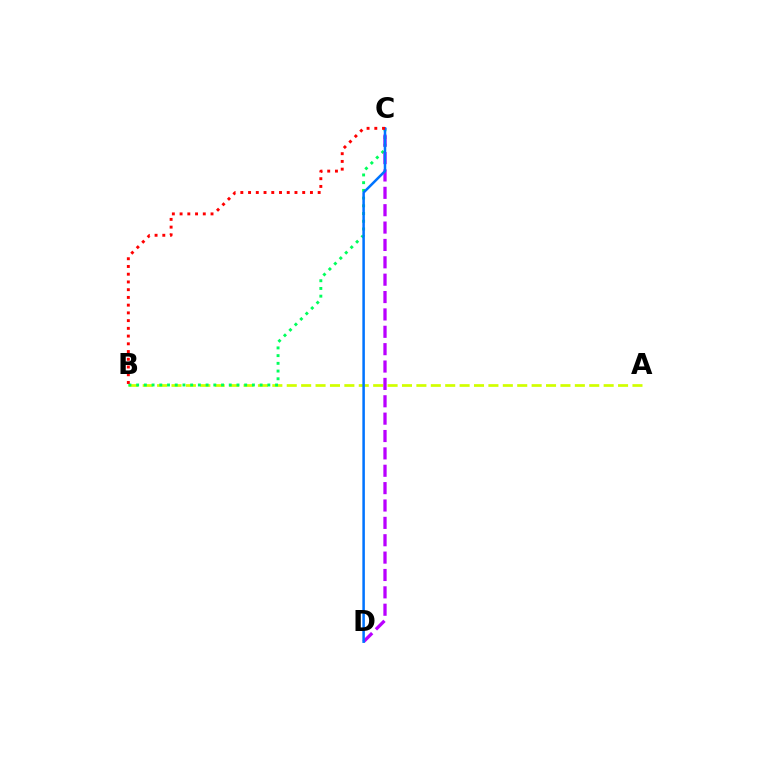{('A', 'B'): [{'color': '#d1ff00', 'line_style': 'dashed', 'thickness': 1.96}], ('B', 'C'): [{'color': '#00ff5c', 'line_style': 'dotted', 'thickness': 2.1}, {'color': '#ff0000', 'line_style': 'dotted', 'thickness': 2.1}], ('C', 'D'): [{'color': '#b900ff', 'line_style': 'dashed', 'thickness': 2.36}, {'color': '#0074ff', 'line_style': 'solid', 'thickness': 1.81}]}